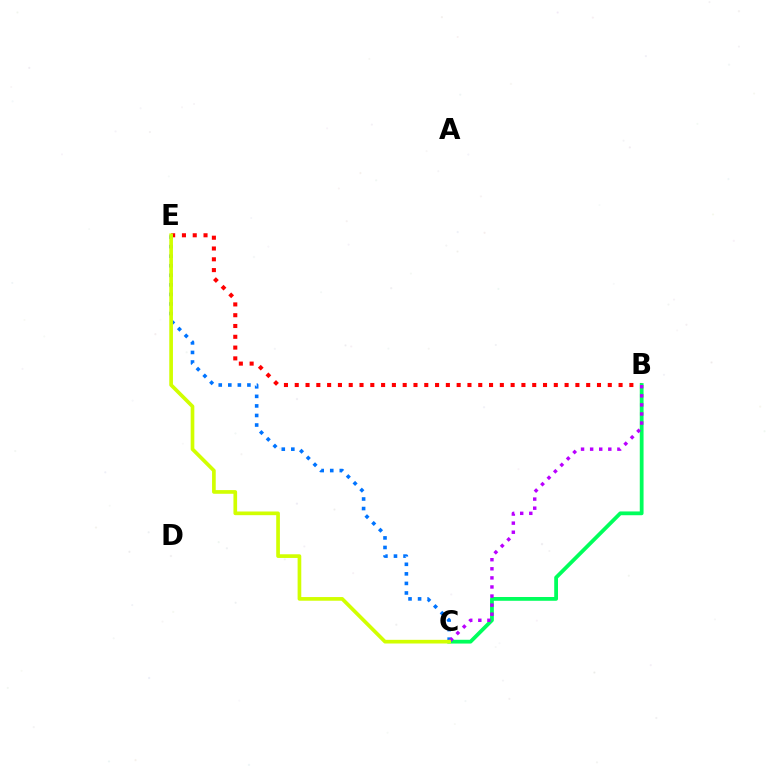{('B', 'E'): [{'color': '#ff0000', 'line_style': 'dotted', 'thickness': 2.93}], ('B', 'C'): [{'color': '#00ff5c', 'line_style': 'solid', 'thickness': 2.73}, {'color': '#b900ff', 'line_style': 'dotted', 'thickness': 2.47}], ('C', 'E'): [{'color': '#0074ff', 'line_style': 'dotted', 'thickness': 2.6}, {'color': '#d1ff00', 'line_style': 'solid', 'thickness': 2.65}]}